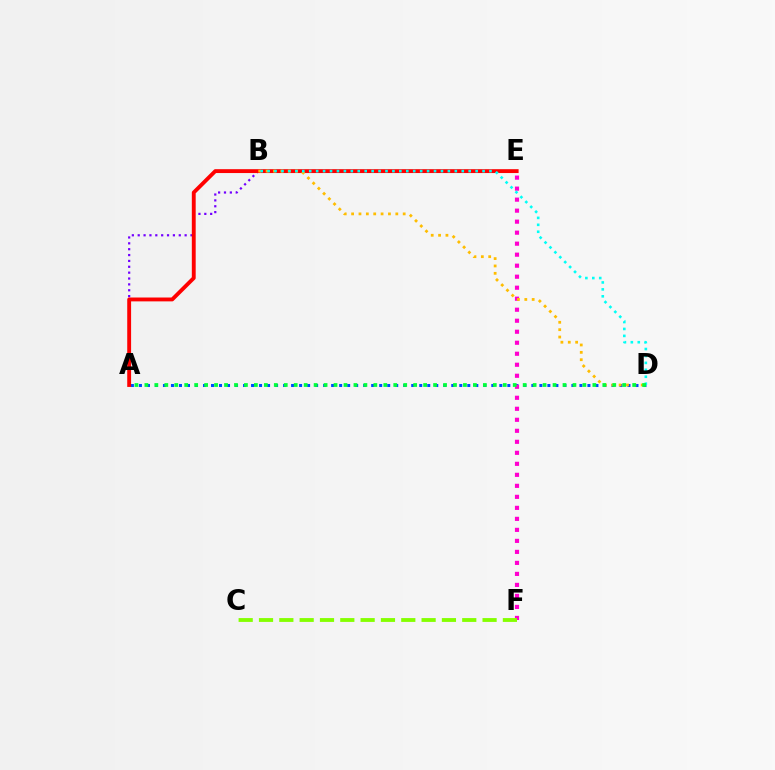{('A', 'B'): [{'color': '#7200ff', 'line_style': 'dotted', 'thickness': 1.59}], ('A', 'D'): [{'color': '#004bff', 'line_style': 'dotted', 'thickness': 2.18}, {'color': '#00ff39', 'line_style': 'dotted', 'thickness': 2.7}], ('E', 'F'): [{'color': '#ff00cf', 'line_style': 'dotted', 'thickness': 2.99}], ('C', 'F'): [{'color': '#84ff00', 'line_style': 'dashed', 'thickness': 2.76}], ('A', 'E'): [{'color': '#ff0000', 'line_style': 'solid', 'thickness': 2.78}], ('B', 'D'): [{'color': '#ffbd00', 'line_style': 'dotted', 'thickness': 2.0}, {'color': '#00fff6', 'line_style': 'dotted', 'thickness': 1.88}]}